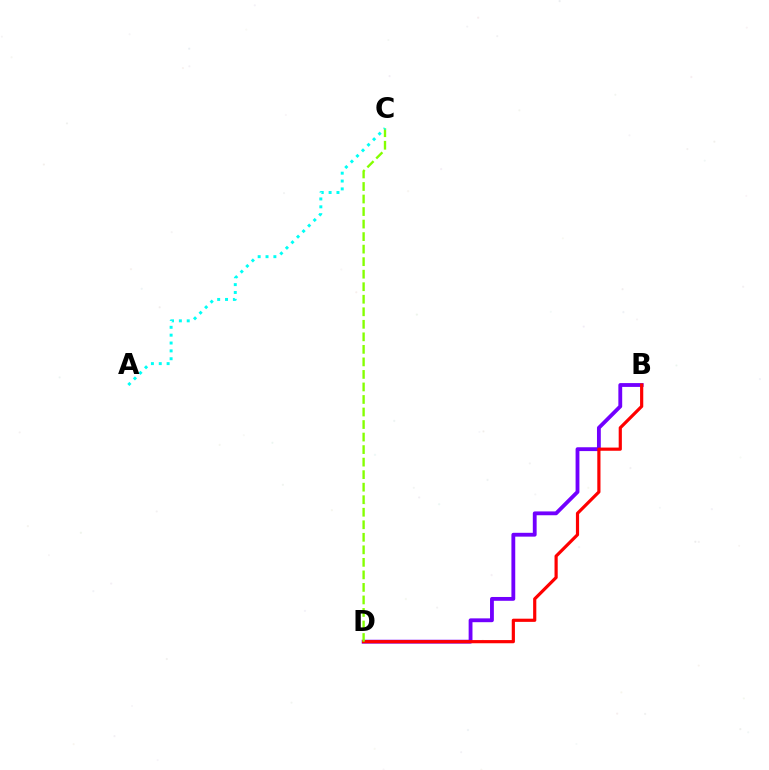{('B', 'D'): [{'color': '#7200ff', 'line_style': 'solid', 'thickness': 2.76}, {'color': '#ff0000', 'line_style': 'solid', 'thickness': 2.29}], ('C', 'D'): [{'color': '#84ff00', 'line_style': 'dashed', 'thickness': 1.7}], ('A', 'C'): [{'color': '#00fff6', 'line_style': 'dotted', 'thickness': 2.14}]}